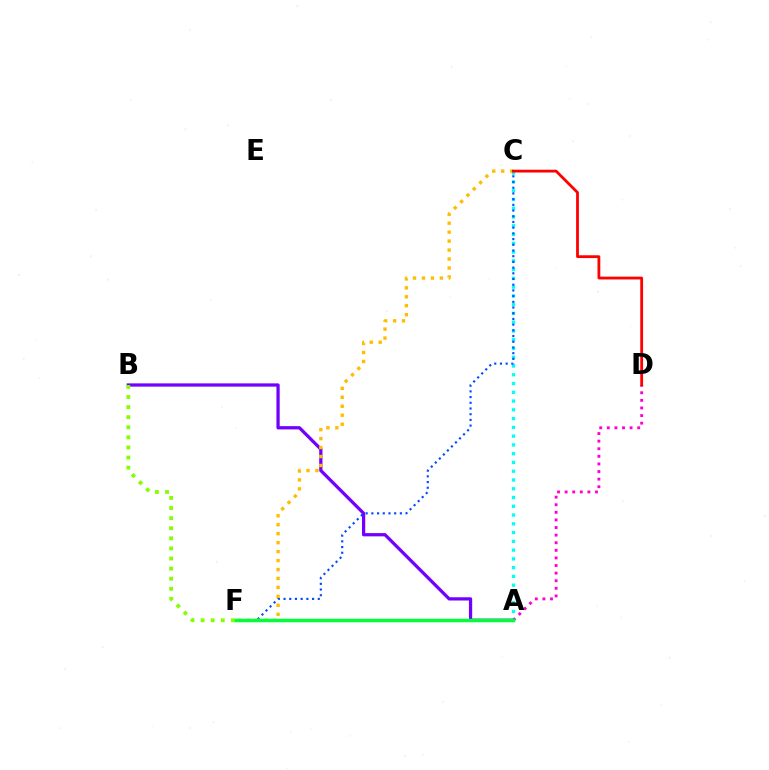{('A', 'D'): [{'color': '#ff00cf', 'line_style': 'dotted', 'thickness': 2.06}], ('A', 'C'): [{'color': '#00fff6', 'line_style': 'dotted', 'thickness': 2.38}], ('A', 'B'): [{'color': '#7200ff', 'line_style': 'solid', 'thickness': 2.34}], ('C', 'F'): [{'color': '#004bff', 'line_style': 'dotted', 'thickness': 1.55}, {'color': '#ffbd00', 'line_style': 'dotted', 'thickness': 2.43}], ('A', 'F'): [{'color': '#00ff39', 'line_style': 'solid', 'thickness': 2.52}], ('C', 'D'): [{'color': '#ff0000', 'line_style': 'solid', 'thickness': 2.02}], ('B', 'F'): [{'color': '#84ff00', 'line_style': 'dotted', 'thickness': 2.74}]}